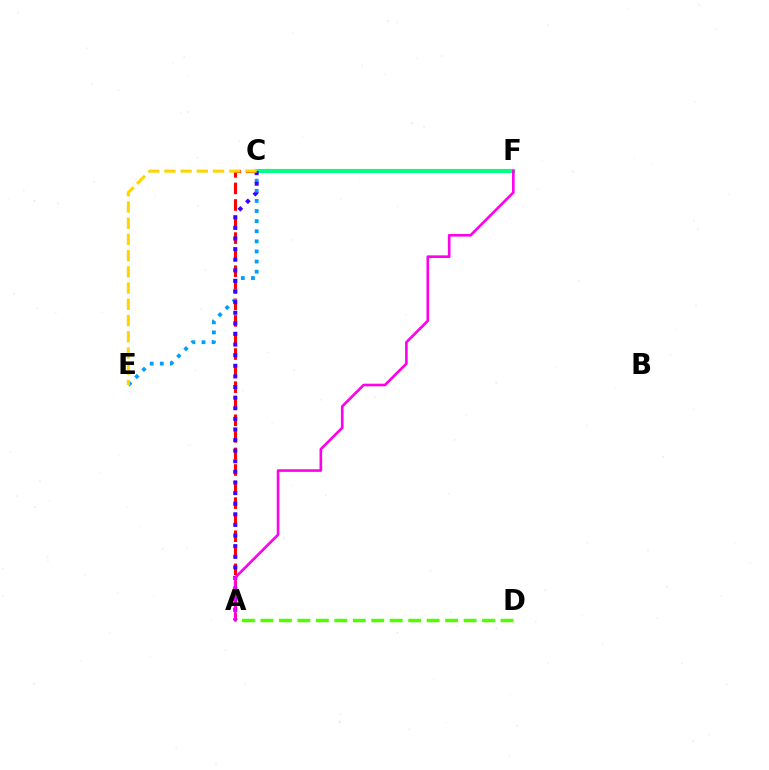{('A', 'C'): [{'color': '#ff0000', 'line_style': 'dashed', 'thickness': 2.25}, {'color': '#3700ff', 'line_style': 'dotted', 'thickness': 2.88}], ('C', 'E'): [{'color': '#009eff', 'line_style': 'dotted', 'thickness': 2.75}, {'color': '#ffd500', 'line_style': 'dashed', 'thickness': 2.2}], ('A', 'D'): [{'color': '#4fff00', 'line_style': 'dashed', 'thickness': 2.51}], ('C', 'F'): [{'color': '#00ff86', 'line_style': 'solid', 'thickness': 2.96}], ('A', 'F'): [{'color': '#ff00ed', 'line_style': 'solid', 'thickness': 1.89}]}